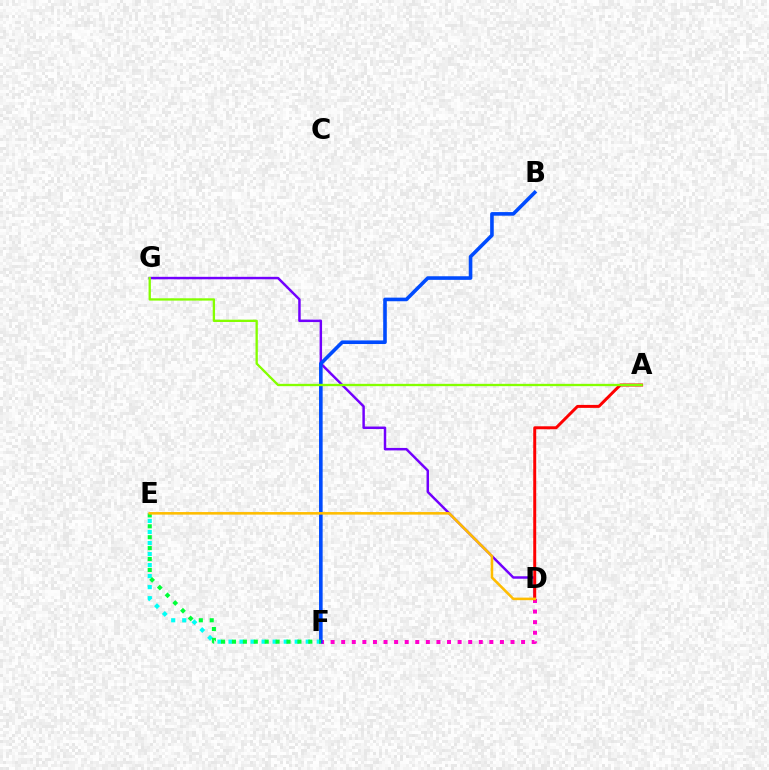{('E', 'F'): [{'color': '#00fff6', 'line_style': 'dotted', 'thickness': 3.0}, {'color': '#00ff39', 'line_style': 'dotted', 'thickness': 2.96}], ('D', 'G'): [{'color': '#7200ff', 'line_style': 'solid', 'thickness': 1.78}], ('D', 'F'): [{'color': '#ff00cf', 'line_style': 'dotted', 'thickness': 2.88}], ('A', 'D'): [{'color': '#ff0000', 'line_style': 'solid', 'thickness': 2.14}], ('B', 'F'): [{'color': '#004bff', 'line_style': 'solid', 'thickness': 2.6}], ('A', 'G'): [{'color': '#84ff00', 'line_style': 'solid', 'thickness': 1.67}], ('D', 'E'): [{'color': '#ffbd00', 'line_style': 'solid', 'thickness': 1.85}]}